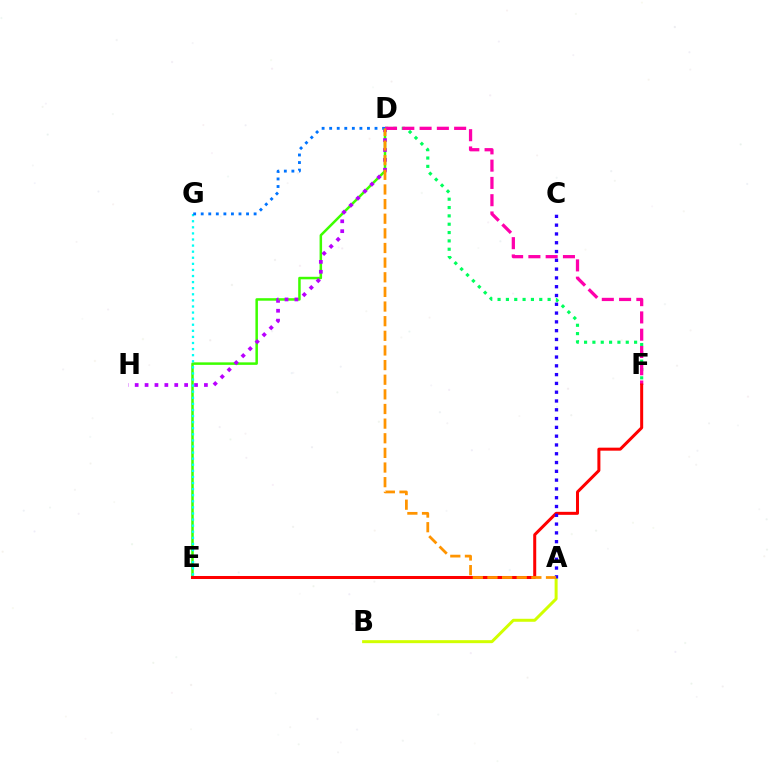{('D', 'E'): [{'color': '#3dff00', 'line_style': 'solid', 'thickness': 1.81}], ('D', 'F'): [{'color': '#00ff5c', 'line_style': 'dotted', 'thickness': 2.27}, {'color': '#ff00ac', 'line_style': 'dashed', 'thickness': 2.35}], ('D', 'H'): [{'color': '#b900ff', 'line_style': 'dotted', 'thickness': 2.69}], ('A', 'B'): [{'color': '#d1ff00', 'line_style': 'solid', 'thickness': 2.15}], ('E', 'G'): [{'color': '#00fff6', 'line_style': 'dotted', 'thickness': 1.65}], ('E', 'F'): [{'color': '#ff0000', 'line_style': 'solid', 'thickness': 2.17}], ('D', 'G'): [{'color': '#0074ff', 'line_style': 'dotted', 'thickness': 2.05}], ('A', 'C'): [{'color': '#2500ff', 'line_style': 'dotted', 'thickness': 2.39}], ('A', 'D'): [{'color': '#ff9400', 'line_style': 'dashed', 'thickness': 1.99}]}